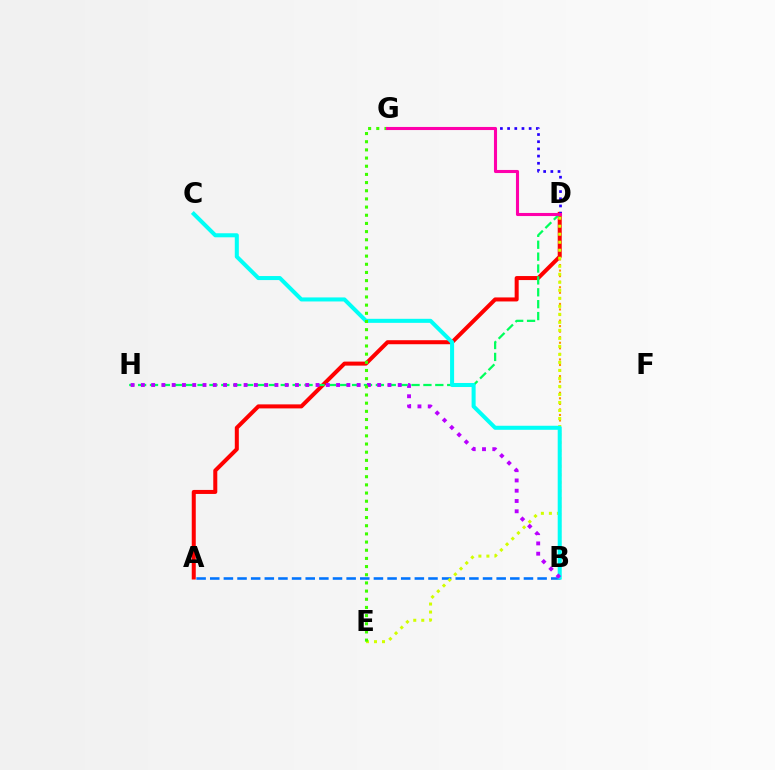{('B', 'D'): [{'color': '#ff9400', 'line_style': 'dotted', 'thickness': 1.51}], ('A', 'D'): [{'color': '#ff0000', 'line_style': 'solid', 'thickness': 2.89}], ('A', 'B'): [{'color': '#0074ff', 'line_style': 'dashed', 'thickness': 1.85}], ('D', 'H'): [{'color': '#00ff5c', 'line_style': 'dashed', 'thickness': 1.62}], ('D', 'E'): [{'color': '#d1ff00', 'line_style': 'dotted', 'thickness': 2.18}], ('D', 'G'): [{'color': '#2500ff', 'line_style': 'dotted', 'thickness': 1.95}, {'color': '#ff00ac', 'line_style': 'solid', 'thickness': 2.22}], ('B', 'C'): [{'color': '#00fff6', 'line_style': 'solid', 'thickness': 2.91}], ('B', 'H'): [{'color': '#b900ff', 'line_style': 'dotted', 'thickness': 2.79}], ('E', 'G'): [{'color': '#3dff00', 'line_style': 'dotted', 'thickness': 2.22}]}